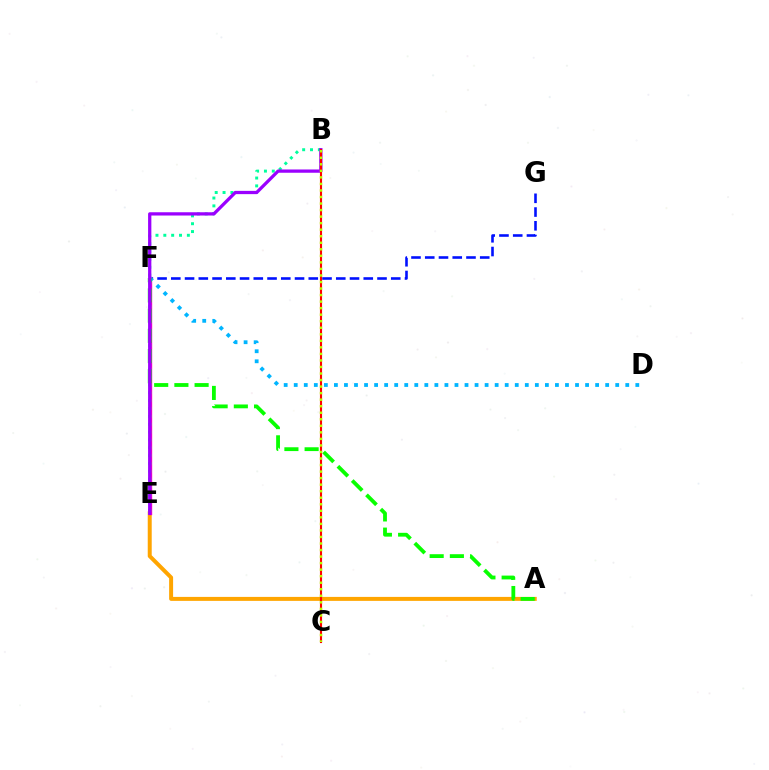{('A', 'E'): [{'color': '#ffa500', 'line_style': 'solid', 'thickness': 2.86}], ('F', 'G'): [{'color': '#0010ff', 'line_style': 'dashed', 'thickness': 1.87}], ('E', 'F'): [{'color': '#ff00bd', 'line_style': 'solid', 'thickness': 2.43}], ('D', 'F'): [{'color': '#00b5ff', 'line_style': 'dotted', 'thickness': 2.73}], ('B', 'E'): [{'color': '#00ff9d', 'line_style': 'dotted', 'thickness': 2.13}, {'color': '#9b00ff', 'line_style': 'solid', 'thickness': 2.35}], ('A', 'F'): [{'color': '#08ff00', 'line_style': 'dashed', 'thickness': 2.75}], ('B', 'C'): [{'color': '#ff0000', 'line_style': 'solid', 'thickness': 1.53}, {'color': '#b3ff00', 'line_style': 'dotted', 'thickness': 1.78}]}